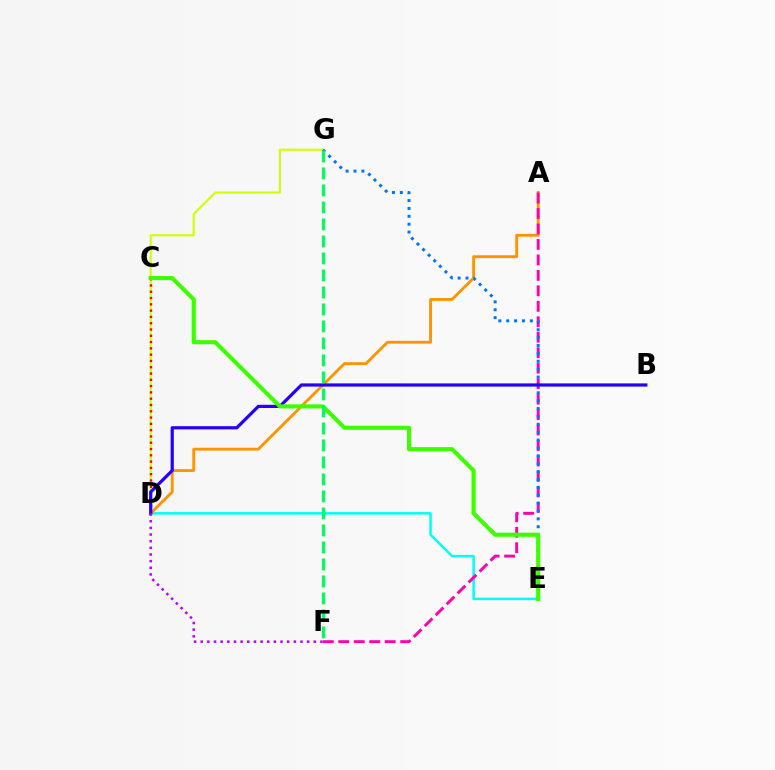{('D', 'E'): [{'color': '#00fff6', 'line_style': 'solid', 'thickness': 1.8}], ('A', 'D'): [{'color': '#ff9400', 'line_style': 'solid', 'thickness': 2.06}], ('A', 'F'): [{'color': '#ff00ac', 'line_style': 'dashed', 'thickness': 2.1}], ('D', 'G'): [{'color': '#d1ff00', 'line_style': 'solid', 'thickness': 1.51}], ('E', 'G'): [{'color': '#0074ff', 'line_style': 'dotted', 'thickness': 2.14}], ('C', 'D'): [{'color': '#ff0000', 'line_style': 'dotted', 'thickness': 1.71}], ('B', 'D'): [{'color': '#2500ff', 'line_style': 'solid', 'thickness': 2.31}], ('D', 'F'): [{'color': '#b900ff', 'line_style': 'dotted', 'thickness': 1.81}], ('C', 'E'): [{'color': '#3dff00', 'line_style': 'solid', 'thickness': 2.96}], ('F', 'G'): [{'color': '#00ff5c', 'line_style': 'dashed', 'thickness': 2.31}]}